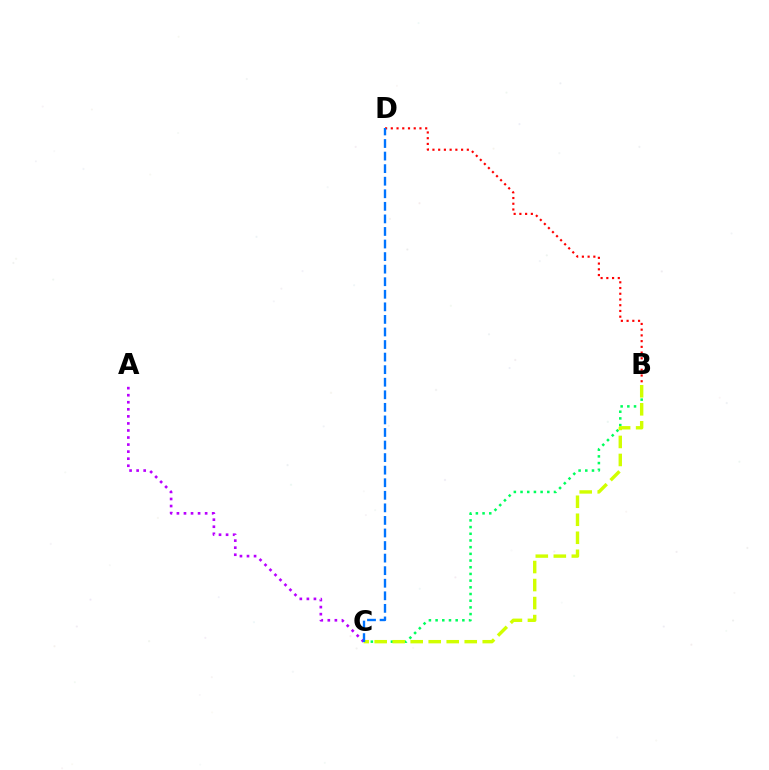{('B', 'C'): [{'color': '#00ff5c', 'line_style': 'dotted', 'thickness': 1.82}, {'color': '#d1ff00', 'line_style': 'dashed', 'thickness': 2.45}], ('B', 'D'): [{'color': '#ff0000', 'line_style': 'dotted', 'thickness': 1.56}], ('A', 'C'): [{'color': '#b900ff', 'line_style': 'dotted', 'thickness': 1.92}], ('C', 'D'): [{'color': '#0074ff', 'line_style': 'dashed', 'thickness': 1.71}]}